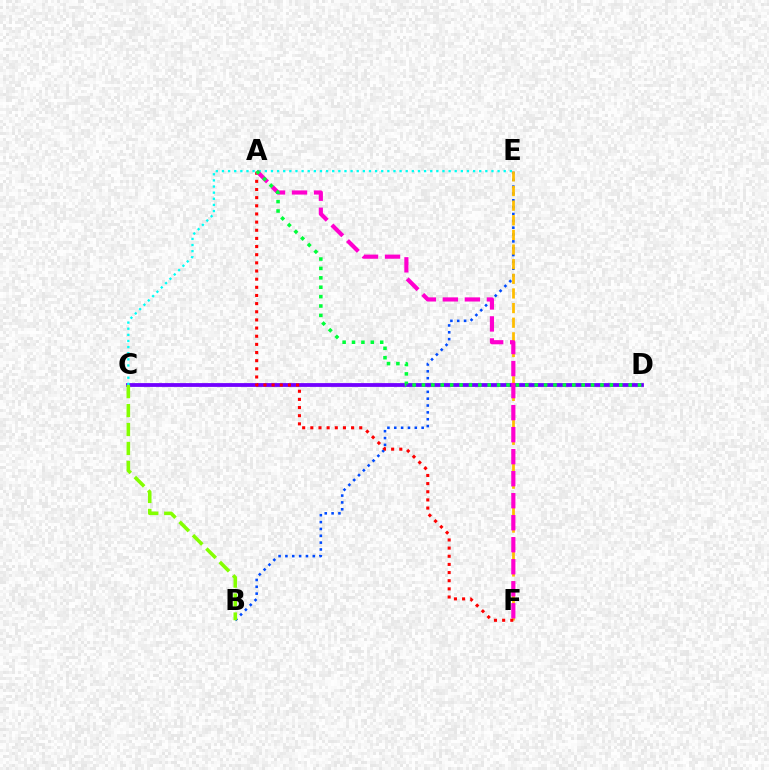{('B', 'E'): [{'color': '#004bff', 'line_style': 'dotted', 'thickness': 1.86}], ('C', 'D'): [{'color': '#7200ff', 'line_style': 'solid', 'thickness': 2.73}], ('E', 'F'): [{'color': '#ffbd00', 'line_style': 'dashed', 'thickness': 1.99}], ('A', 'F'): [{'color': '#ff0000', 'line_style': 'dotted', 'thickness': 2.21}, {'color': '#ff00cf', 'line_style': 'dashed', 'thickness': 2.99}], ('B', 'C'): [{'color': '#84ff00', 'line_style': 'dashed', 'thickness': 2.57}], ('C', 'E'): [{'color': '#00fff6', 'line_style': 'dotted', 'thickness': 1.66}], ('A', 'D'): [{'color': '#00ff39', 'line_style': 'dotted', 'thickness': 2.55}]}